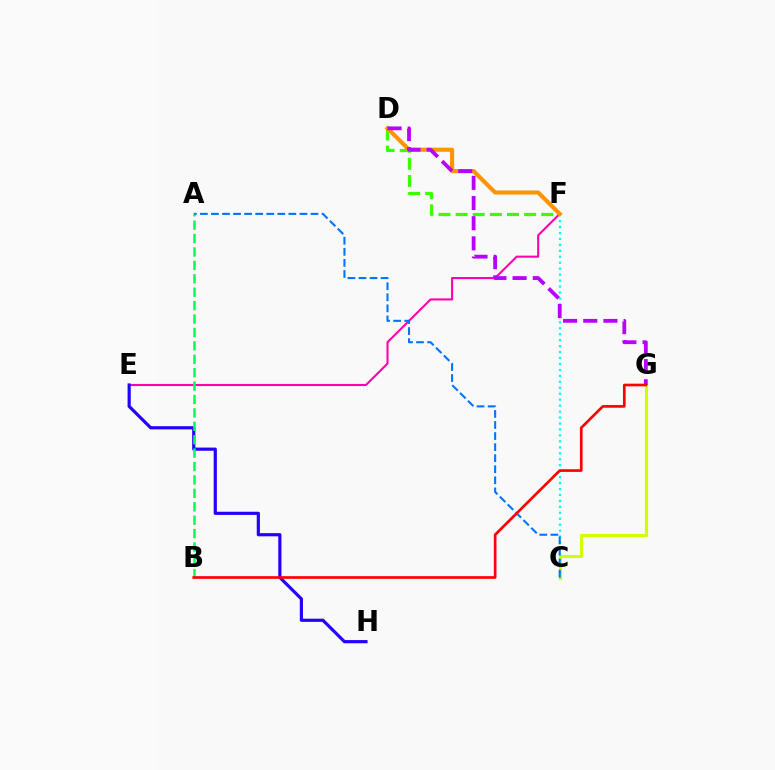{('E', 'F'): [{'color': '#ff00ac', 'line_style': 'solid', 'thickness': 1.5}], ('C', 'G'): [{'color': '#d1ff00', 'line_style': 'solid', 'thickness': 2.25}], ('D', 'F'): [{'color': '#3dff00', 'line_style': 'dashed', 'thickness': 2.33}, {'color': '#ff9400', 'line_style': 'solid', 'thickness': 2.97}], ('C', 'F'): [{'color': '#00fff6', 'line_style': 'dotted', 'thickness': 1.62}], ('A', 'C'): [{'color': '#0074ff', 'line_style': 'dashed', 'thickness': 1.5}], ('E', 'H'): [{'color': '#2500ff', 'line_style': 'solid', 'thickness': 2.29}], ('A', 'B'): [{'color': '#00ff5c', 'line_style': 'dashed', 'thickness': 1.82}], ('D', 'G'): [{'color': '#b900ff', 'line_style': 'dashed', 'thickness': 2.74}], ('B', 'G'): [{'color': '#ff0000', 'line_style': 'solid', 'thickness': 1.92}]}